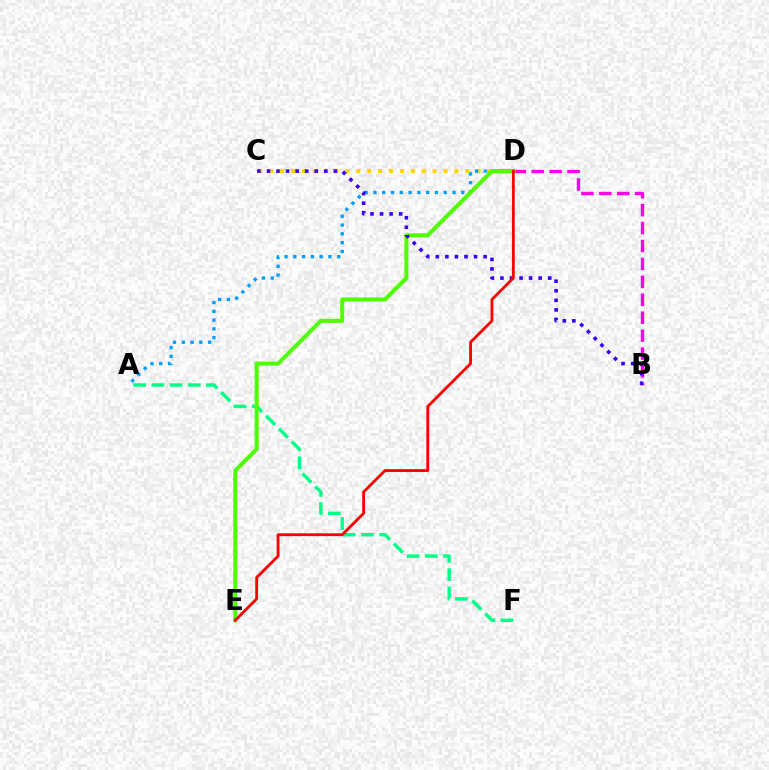{('C', 'D'): [{'color': '#ffd500', 'line_style': 'dotted', 'thickness': 2.96}], ('A', 'F'): [{'color': '#00ff86', 'line_style': 'dashed', 'thickness': 2.47}], ('A', 'D'): [{'color': '#009eff', 'line_style': 'dotted', 'thickness': 2.39}], ('B', 'D'): [{'color': '#ff00ed', 'line_style': 'dashed', 'thickness': 2.44}], ('D', 'E'): [{'color': '#4fff00', 'line_style': 'solid', 'thickness': 2.92}, {'color': '#ff0000', 'line_style': 'solid', 'thickness': 2.04}], ('B', 'C'): [{'color': '#3700ff', 'line_style': 'dotted', 'thickness': 2.6}]}